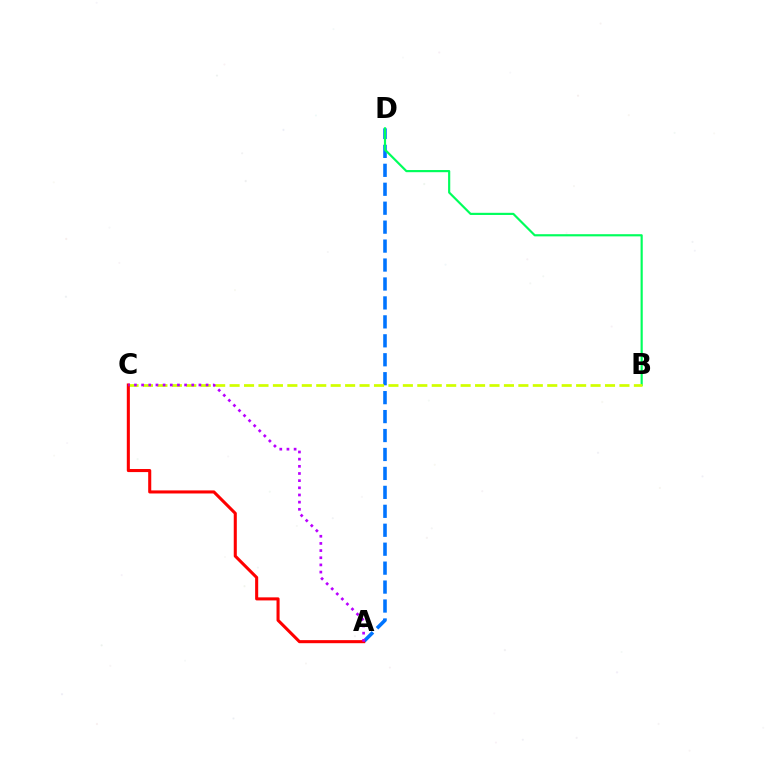{('A', 'D'): [{'color': '#0074ff', 'line_style': 'dashed', 'thickness': 2.57}], ('B', 'D'): [{'color': '#00ff5c', 'line_style': 'solid', 'thickness': 1.56}], ('B', 'C'): [{'color': '#d1ff00', 'line_style': 'dashed', 'thickness': 1.96}], ('A', 'C'): [{'color': '#ff0000', 'line_style': 'solid', 'thickness': 2.21}, {'color': '#b900ff', 'line_style': 'dotted', 'thickness': 1.95}]}